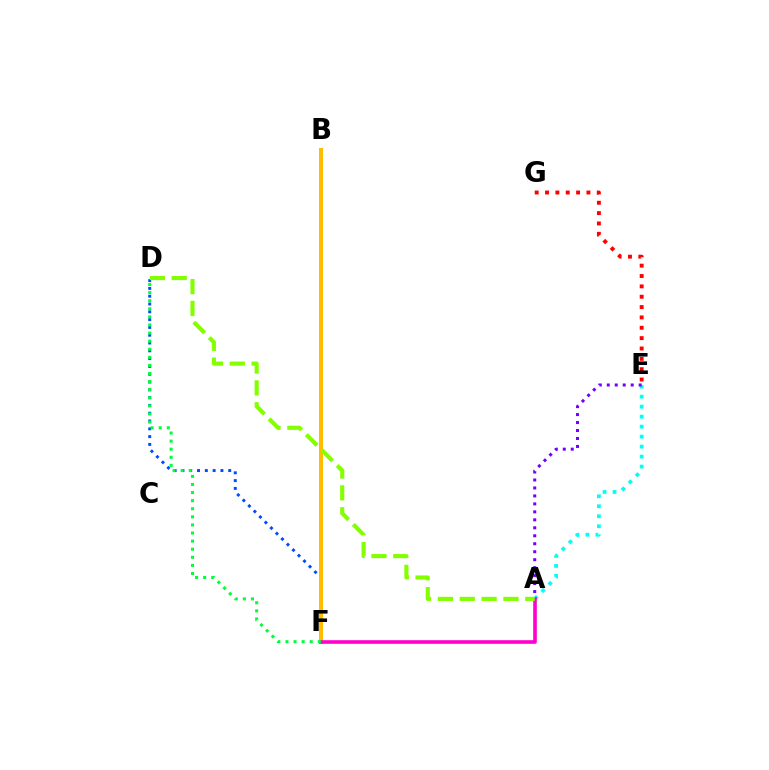{('D', 'F'): [{'color': '#004bff', 'line_style': 'dotted', 'thickness': 2.12}, {'color': '#00ff39', 'line_style': 'dotted', 'thickness': 2.2}], ('A', 'E'): [{'color': '#00fff6', 'line_style': 'dotted', 'thickness': 2.71}, {'color': '#7200ff', 'line_style': 'dotted', 'thickness': 2.17}], ('B', 'F'): [{'color': '#ffbd00', 'line_style': 'solid', 'thickness': 2.88}], ('E', 'G'): [{'color': '#ff0000', 'line_style': 'dotted', 'thickness': 2.81}], ('A', 'F'): [{'color': '#ff00cf', 'line_style': 'solid', 'thickness': 2.61}], ('A', 'D'): [{'color': '#84ff00', 'line_style': 'dashed', 'thickness': 2.97}]}